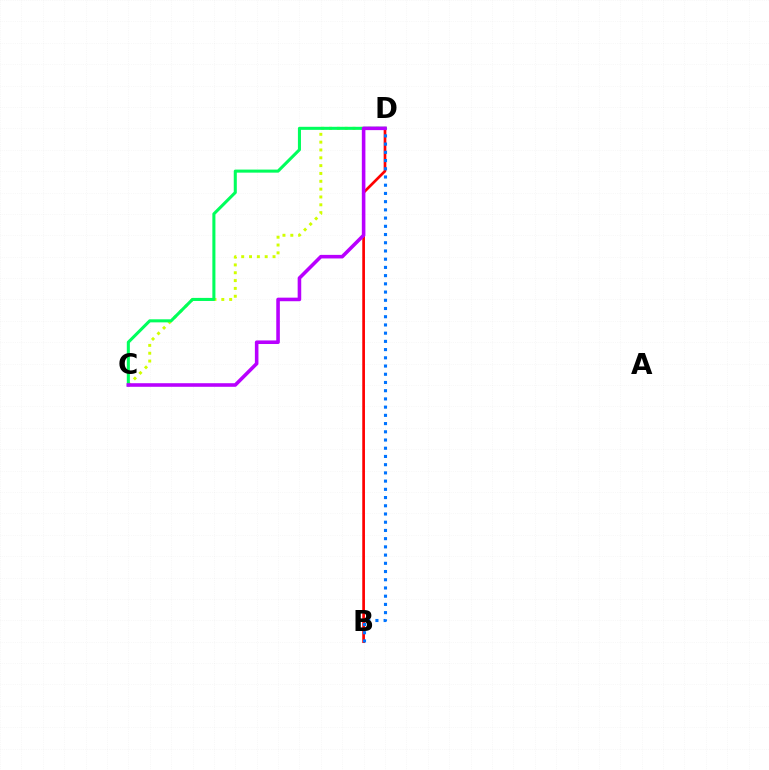{('B', 'D'): [{'color': '#ff0000', 'line_style': 'solid', 'thickness': 1.94}, {'color': '#0074ff', 'line_style': 'dotted', 'thickness': 2.23}], ('C', 'D'): [{'color': '#d1ff00', 'line_style': 'dotted', 'thickness': 2.13}, {'color': '#00ff5c', 'line_style': 'solid', 'thickness': 2.2}, {'color': '#b900ff', 'line_style': 'solid', 'thickness': 2.57}]}